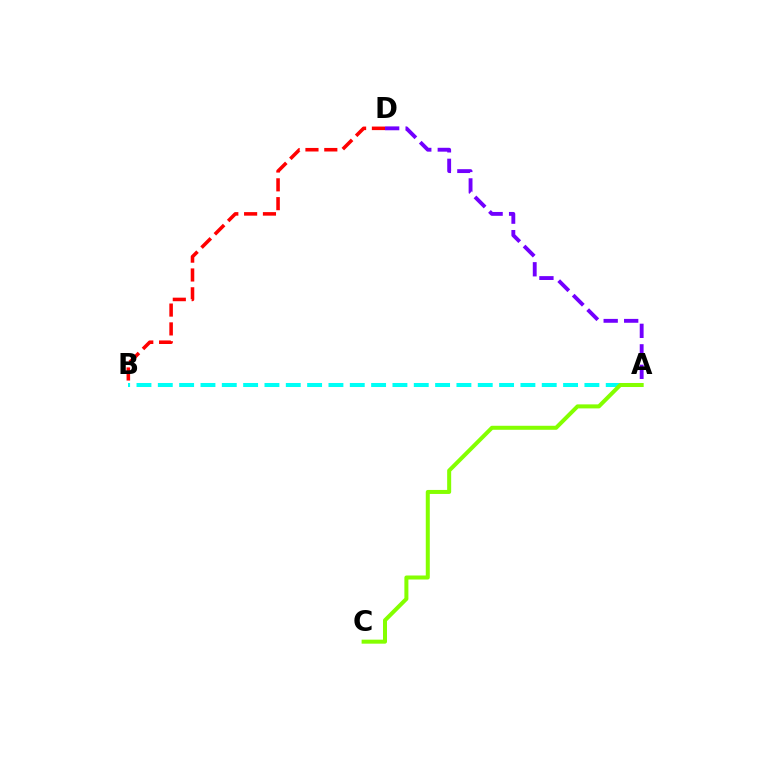{('A', 'B'): [{'color': '#00fff6', 'line_style': 'dashed', 'thickness': 2.9}], ('A', 'D'): [{'color': '#7200ff', 'line_style': 'dashed', 'thickness': 2.78}], ('A', 'C'): [{'color': '#84ff00', 'line_style': 'solid', 'thickness': 2.89}], ('B', 'D'): [{'color': '#ff0000', 'line_style': 'dashed', 'thickness': 2.56}]}